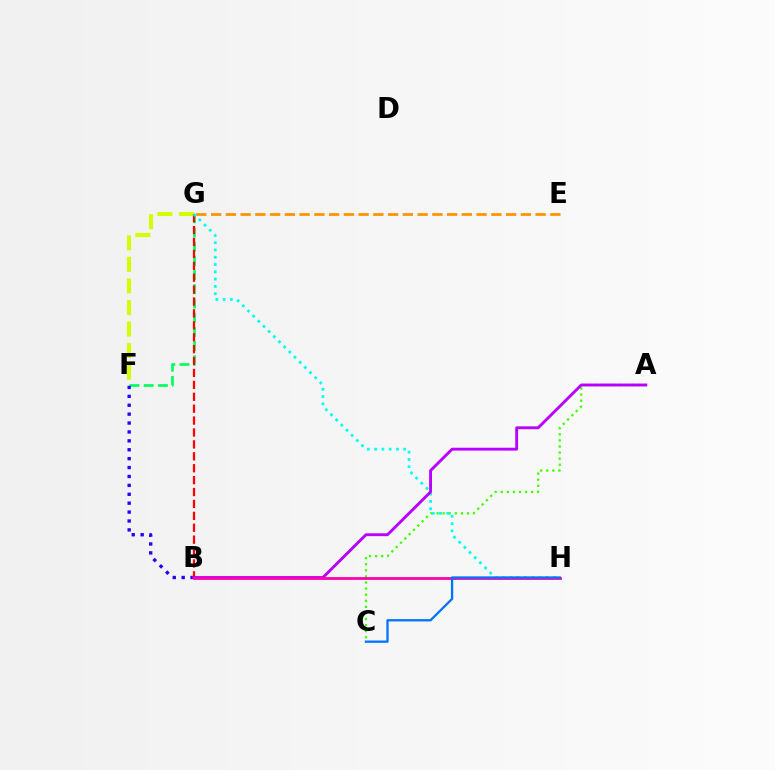{('A', 'C'): [{'color': '#3dff00', 'line_style': 'dotted', 'thickness': 1.65}], ('F', 'G'): [{'color': '#00ff5c', 'line_style': 'dashed', 'thickness': 1.93}, {'color': '#d1ff00', 'line_style': 'dashed', 'thickness': 2.93}], ('B', 'F'): [{'color': '#2500ff', 'line_style': 'dotted', 'thickness': 2.42}], ('B', 'G'): [{'color': '#ff0000', 'line_style': 'dashed', 'thickness': 1.62}], ('G', 'H'): [{'color': '#00fff6', 'line_style': 'dotted', 'thickness': 1.98}], ('A', 'B'): [{'color': '#b900ff', 'line_style': 'solid', 'thickness': 2.07}], ('B', 'H'): [{'color': '#ff00ac', 'line_style': 'solid', 'thickness': 2.0}], ('C', 'H'): [{'color': '#0074ff', 'line_style': 'solid', 'thickness': 1.66}], ('E', 'G'): [{'color': '#ff9400', 'line_style': 'dashed', 'thickness': 2.0}]}